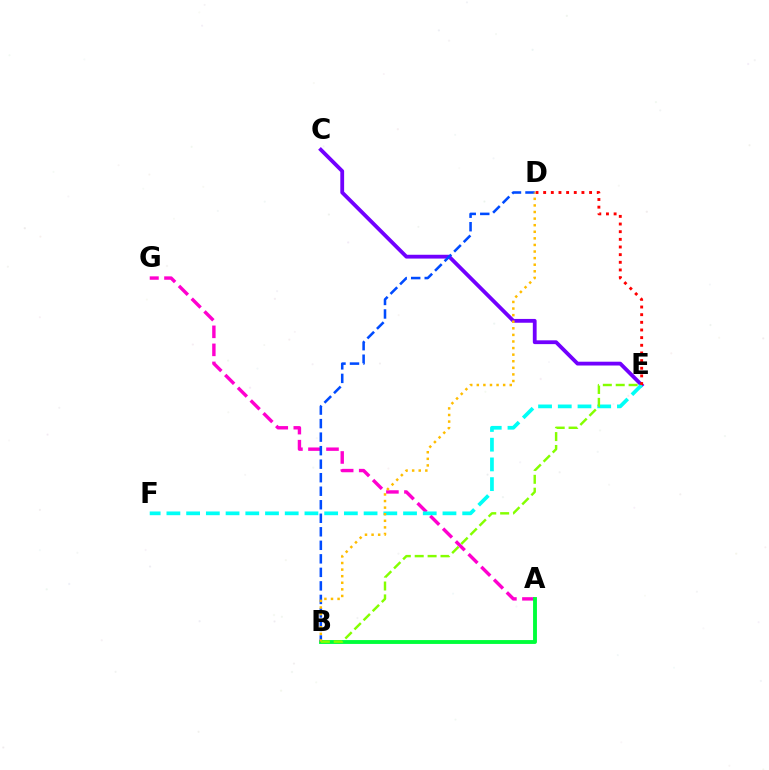{('A', 'G'): [{'color': '#ff00cf', 'line_style': 'dashed', 'thickness': 2.45}], ('A', 'B'): [{'color': '#00ff39', 'line_style': 'solid', 'thickness': 2.79}], ('C', 'E'): [{'color': '#7200ff', 'line_style': 'solid', 'thickness': 2.74}], ('E', 'F'): [{'color': '#00fff6', 'line_style': 'dashed', 'thickness': 2.68}], ('D', 'E'): [{'color': '#ff0000', 'line_style': 'dotted', 'thickness': 2.08}], ('B', 'D'): [{'color': '#004bff', 'line_style': 'dashed', 'thickness': 1.84}, {'color': '#ffbd00', 'line_style': 'dotted', 'thickness': 1.79}], ('B', 'E'): [{'color': '#84ff00', 'line_style': 'dashed', 'thickness': 1.75}]}